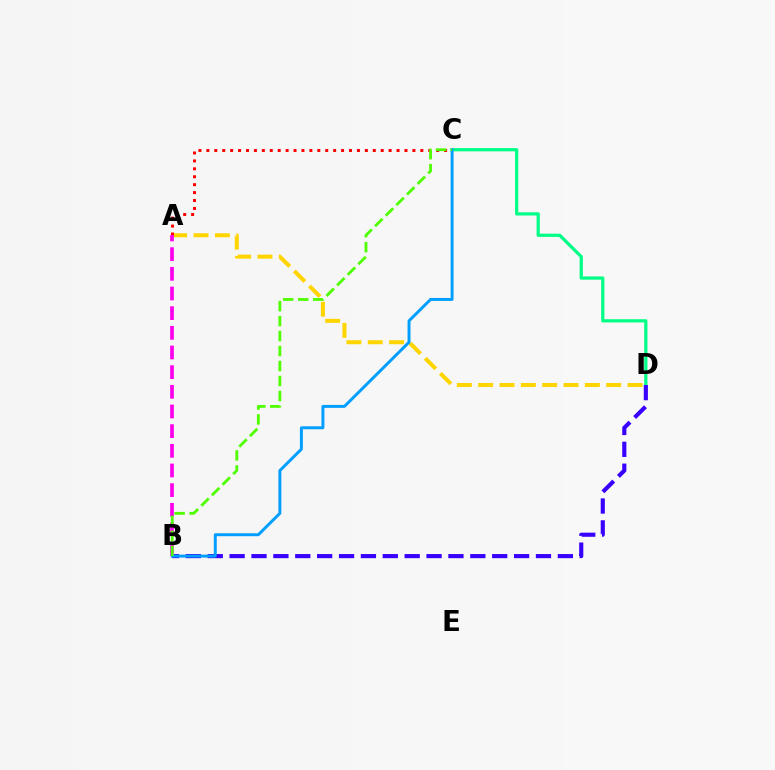{('A', 'D'): [{'color': '#ffd500', 'line_style': 'dashed', 'thickness': 2.9}], ('A', 'C'): [{'color': '#ff0000', 'line_style': 'dotted', 'thickness': 2.15}], ('C', 'D'): [{'color': '#00ff86', 'line_style': 'solid', 'thickness': 2.33}], ('B', 'D'): [{'color': '#3700ff', 'line_style': 'dashed', 'thickness': 2.97}], ('A', 'B'): [{'color': '#ff00ed', 'line_style': 'dashed', 'thickness': 2.67}], ('B', 'C'): [{'color': '#009eff', 'line_style': 'solid', 'thickness': 2.12}, {'color': '#4fff00', 'line_style': 'dashed', 'thickness': 2.04}]}